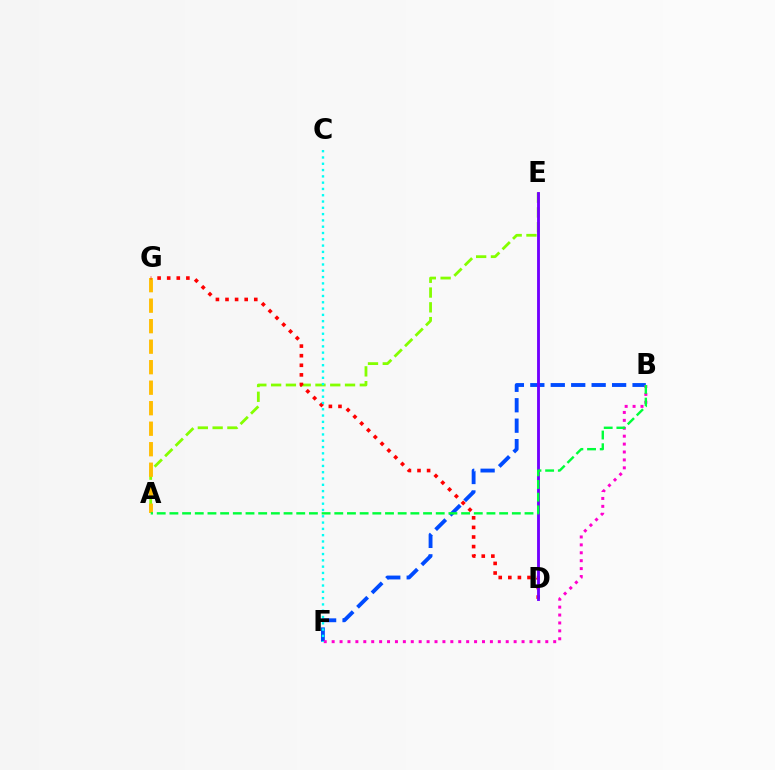{('A', 'E'): [{'color': '#84ff00', 'line_style': 'dashed', 'thickness': 2.01}], ('B', 'F'): [{'color': '#004bff', 'line_style': 'dashed', 'thickness': 2.78}, {'color': '#ff00cf', 'line_style': 'dotted', 'thickness': 2.15}], ('A', 'G'): [{'color': '#ffbd00', 'line_style': 'dashed', 'thickness': 2.79}], ('D', 'G'): [{'color': '#ff0000', 'line_style': 'dotted', 'thickness': 2.61}], ('D', 'E'): [{'color': '#7200ff', 'line_style': 'solid', 'thickness': 2.06}], ('A', 'B'): [{'color': '#00ff39', 'line_style': 'dashed', 'thickness': 1.72}], ('C', 'F'): [{'color': '#00fff6', 'line_style': 'dotted', 'thickness': 1.71}]}